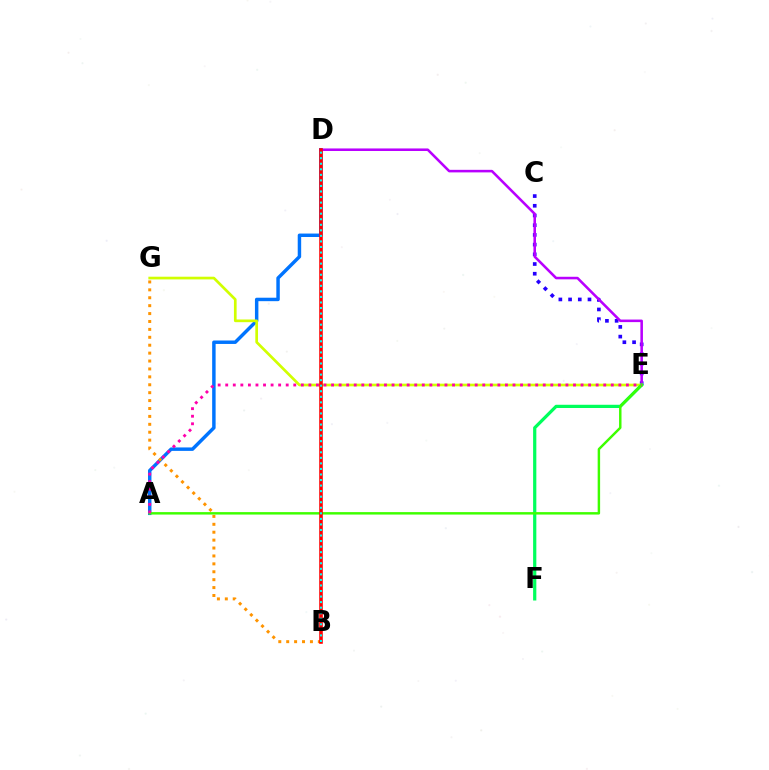{('A', 'D'): [{'color': '#0074ff', 'line_style': 'solid', 'thickness': 2.49}], ('C', 'E'): [{'color': '#2500ff', 'line_style': 'dotted', 'thickness': 2.64}], ('D', 'E'): [{'color': '#b900ff', 'line_style': 'solid', 'thickness': 1.84}], ('B', 'G'): [{'color': '#ff9400', 'line_style': 'dotted', 'thickness': 2.15}], ('E', 'G'): [{'color': '#d1ff00', 'line_style': 'solid', 'thickness': 1.94}], ('E', 'F'): [{'color': '#00ff5c', 'line_style': 'solid', 'thickness': 2.32}], ('A', 'E'): [{'color': '#3dff00', 'line_style': 'solid', 'thickness': 1.76}, {'color': '#ff00ac', 'line_style': 'dotted', 'thickness': 2.05}], ('B', 'D'): [{'color': '#ff0000', 'line_style': 'solid', 'thickness': 2.57}, {'color': '#00fff6', 'line_style': 'dotted', 'thickness': 1.51}]}